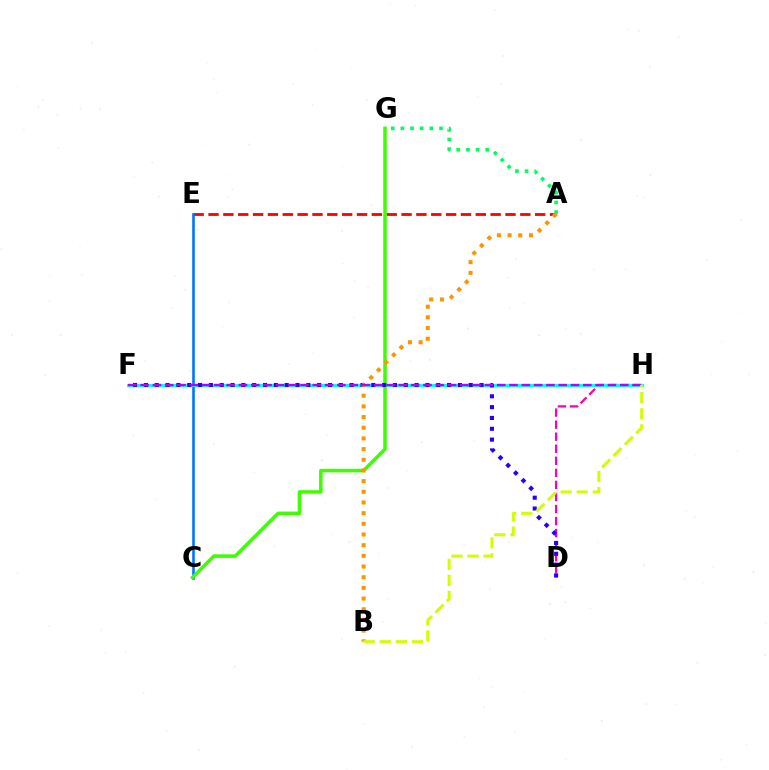{('A', 'E'): [{'color': '#ff0000', 'line_style': 'dashed', 'thickness': 2.02}], ('D', 'H'): [{'color': '#ff00ac', 'line_style': 'dashed', 'thickness': 1.64}], ('C', 'E'): [{'color': '#0074ff', 'line_style': 'solid', 'thickness': 1.88}], ('A', 'G'): [{'color': '#00ff5c', 'line_style': 'dotted', 'thickness': 2.62}], ('F', 'H'): [{'color': '#00fff6', 'line_style': 'solid', 'thickness': 2.29}, {'color': '#b900ff', 'line_style': 'dashed', 'thickness': 1.67}], ('C', 'G'): [{'color': '#3dff00', 'line_style': 'solid', 'thickness': 2.53}], ('D', 'F'): [{'color': '#2500ff', 'line_style': 'dotted', 'thickness': 2.94}], ('A', 'B'): [{'color': '#ff9400', 'line_style': 'dotted', 'thickness': 2.9}], ('B', 'H'): [{'color': '#d1ff00', 'line_style': 'dashed', 'thickness': 2.18}]}